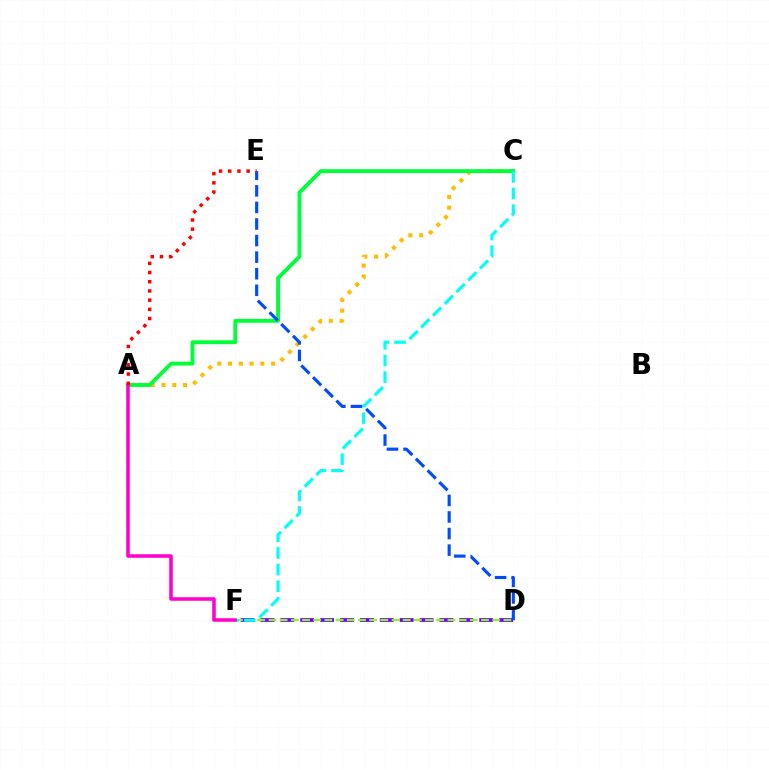{('D', 'F'): [{'color': '#7200ff', 'line_style': 'dashed', 'thickness': 2.7}, {'color': '#84ff00', 'line_style': 'dashed', 'thickness': 1.52}], ('A', 'C'): [{'color': '#ffbd00', 'line_style': 'dotted', 'thickness': 2.93}, {'color': '#00ff39', 'line_style': 'solid', 'thickness': 2.78}], ('C', 'F'): [{'color': '#00fff6', 'line_style': 'dashed', 'thickness': 2.26}], ('D', 'E'): [{'color': '#004bff', 'line_style': 'dashed', 'thickness': 2.25}], ('A', 'F'): [{'color': '#ff00cf', 'line_style': 'solid', 'thickness': 2.55}], ('A', 'E'): [{'color': '#ff0000', 'line_style': 'dotted', 'thickness': 2.5}]}